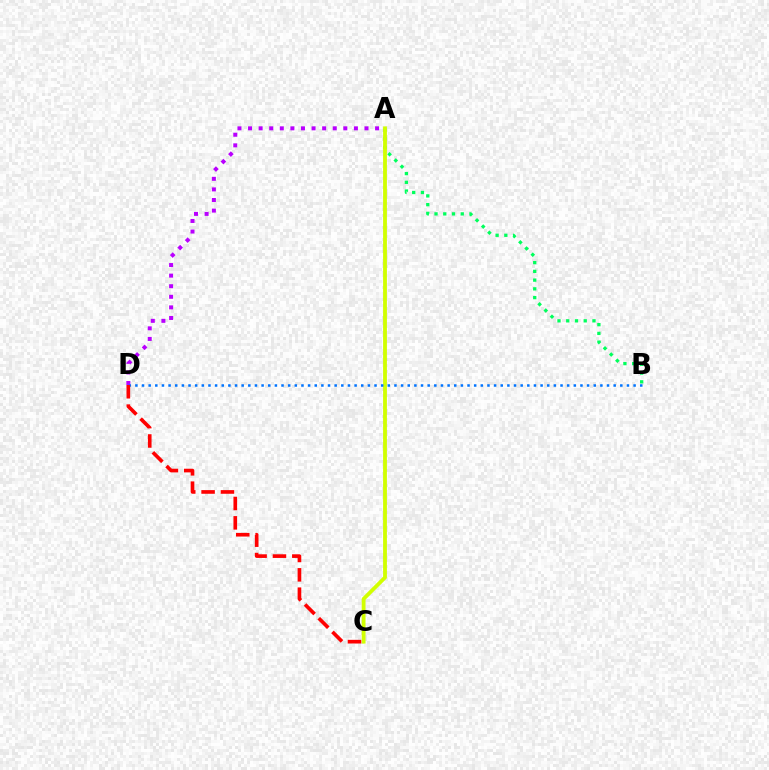{('A', 'D'): [{'color': '#b900ff', 'line_style': 'dotted', 'thickness': 2.88}], ('A', 'B'): [{'color': '#00ff5c', 'line_style': 'dotted', 'thickness': 2.38}], ('A', 'C'): [{'color': '#d1ff00', 'line_style': 'solid', 'thickness': 2.75}], ('B', 'D'): [{'color': '#0074ff', 'line_style': 'dotted', 'thickness': 1.8}], ('C', 'D'): [{'color': '#ff0000', 'line_style': 'dashed', 'thickness': 2.63}]}